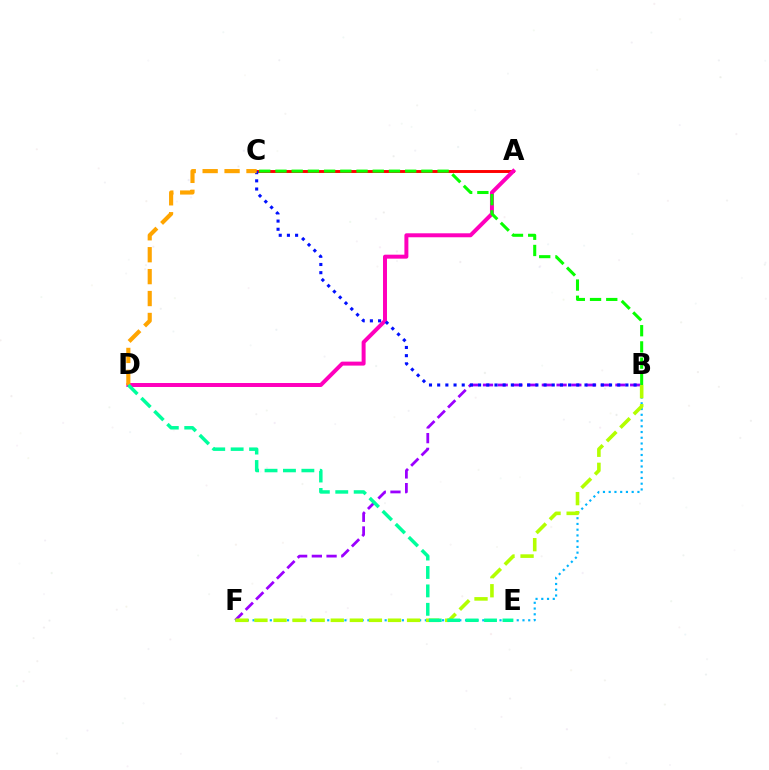{('A', 'C'): [{'color': '#ff0000', 'line_style': 'solid', 'thickness': 2.1}], ('B', 'F'): [{'color': '#00b5ff', 'line_style': 'dotted', 'thickness': 1.56}, {'color': '#9b00ff', 'line_style': 'dashed', 'thickness': 2.0}, {'color': '#b3ff00', 'line_style': 'dashed', 'thickness': 2.59}], ('A', 'D'): [{'color': '#ff00bd', 'line_style': 'solid', 'thickness': 2.86}], ('B', 'C'): [{'color': '#08ff00', 'line_style': 'dashed', 'thickness': 2.2}, {'color': '#0010ff', 'line_style': 'dotted', 'thickness': 2.22}], ('C', 'D'): [{'color': '#ffa500', 'line_style': 'dashed', 'thickness': 2.98}], ('D', 'E'): [{'color': '#00ff9d', 'line_style': 'dashed', 'thickness': 2.5}]}